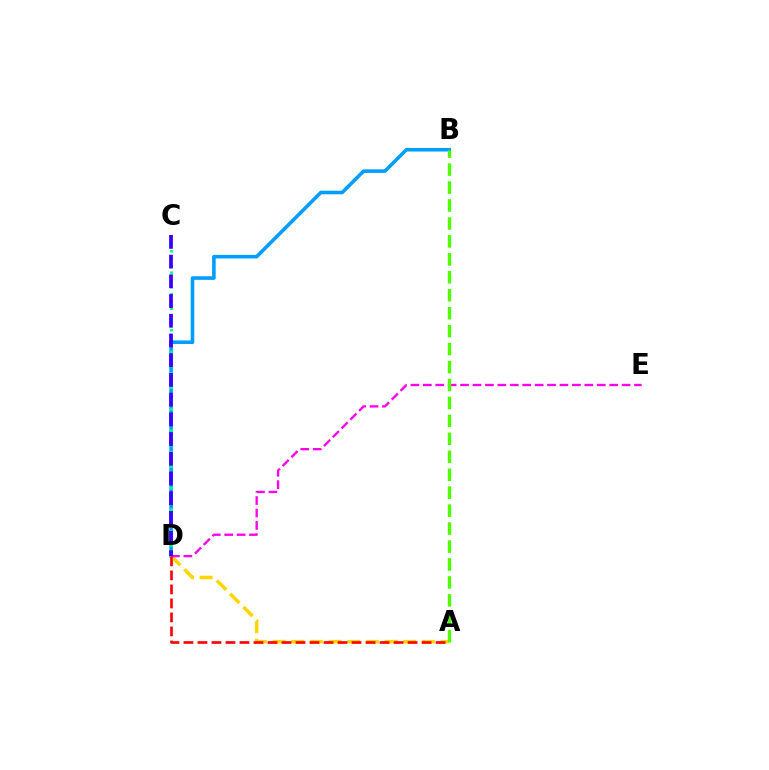{('B', 'D'): [{'color': '#009eff', 'line_style': 'solid', 'thickness': 2.58}], ('C', 'D'): [{'color': '#00ff86', 'line_style': 'dotted', 'thickness': 1.95}, {'color': '#3700ff', 'line_style': 'dashed', 'thickness': 2.68}], ('A', 'D'): [{'color': '#ffd500', 'line_style': 'dashed', 'thickness': 2.54}, {'color': '#ff0000', 'line_style': 'dashed', 'thickness': 1.9}], ('D', 'E'): [{'color': '#ff00ed', 'line_style': 'dashed', 'thickness': 1.69}], ('A', 'B'): [{'color': '#4fff00', 'line_style': 'dashed', 'thickness': 2.44}]}